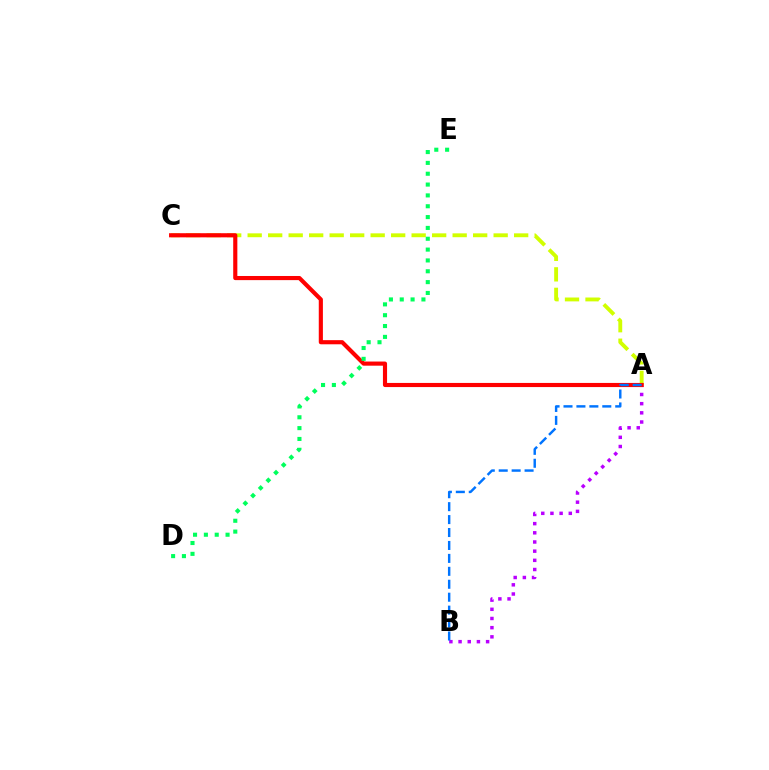{('A', 'C'): [{'color': '#d1ff00', 'line_style': 'dashed', 'thickness': 2.78}, {'color': '#ff0000', 'line_style': 'solid', 'thickness': 2.98}], ('A', 'B'): [{'color': '#b900ff', 'line_style': 'dotted', 'thickness': 2.49}, {'color': '#0074ff', 'line_style': 'dashed', 'thickness': 1.76}], ('D', 'E'): [{'color': '#00ff5c', 'line_style': 'dotted', 'thickness': 2.94}]}